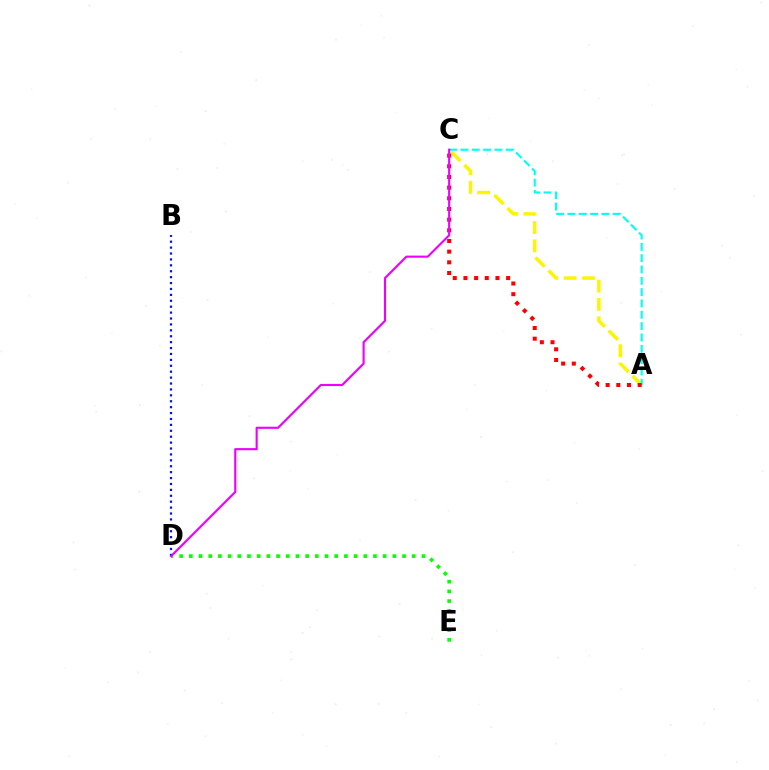{('D', 'E'): [{'color': '#08ff00', 'line_style': 'dotted', 'thickness': 2.63}], ('A', 'C'): [{'color': '#fcf500', 'line_style': 'dashed', 'thickness': 2.5}, {'color': '#00fff6', 'line_style': 'dashed', 'thickness': 1.54}, {'color': '#ff0000', 'line_style': 'dotted', 'thickness': 2.9}], ('B', 'D'): [{'color': '#0010ff', 'line_style': 'dotted', 'thickness': 1.61}], ('C', 'D'): [{'color': '#ee00ff', 'line_style': 'solid', 'thickness': 1.54}]}